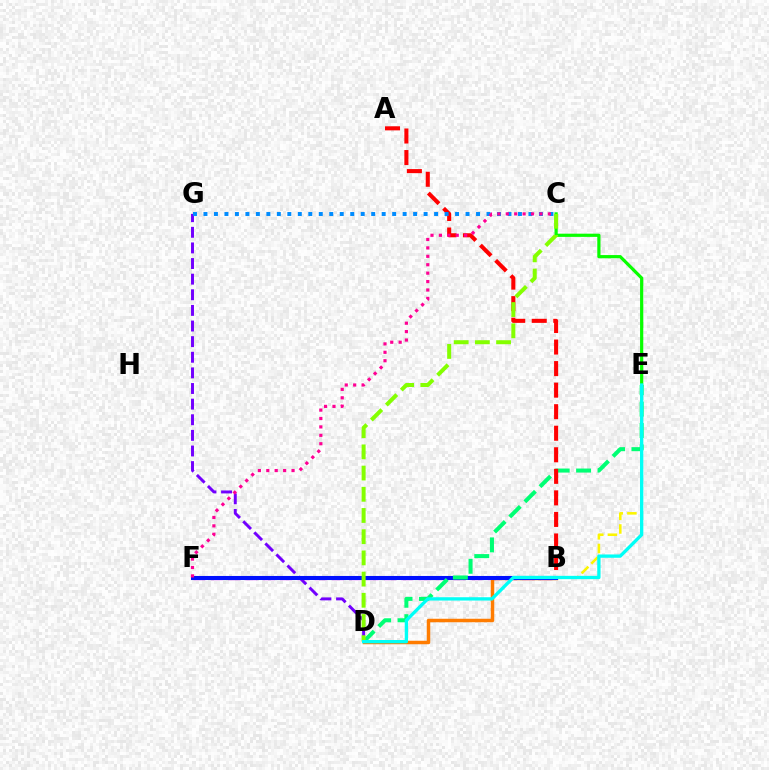{('B', 'E'): [{'color': '#fcf500', 'line_style': 'dashed', 'thickness': 1.85}], ('D', 'G'): [{'color': '#7200ff', 'line_style': 'dashed', 'thickness': 2.12}], ('B', 'F'): [{'color': '#ee00ff', 'line_style': 'dashed', 'thickness': 2.35}, {'color': '#0010ff', 'line_style': 'solid', 'thickness': 2.93}], ('B', 'D'): [{'color': '#ff7c00', 'line_style': 'solid', 'thickness': 2.51}], ('C', 'E'): [{'color': '#08ff00', 'line_style': 'solid', 'thickness': 2.3}], ('D', 'E'): [{'color': '#00ff74', 'line_style': 'dashed', 'thickness': 2.91}, {'color': '#00fff6', 'line_style': 'solid', 'thickness': 2.38}], ('A', 'B'): [{'color': '#ff0000', 'line_style': 'dashed', 'thickness': 2.93}], ('C', 'G'): [{'color': '#008cff', 'line_style': 'dotted', 'thickness': 2.85}], ('C', 'D'): [{'color': '#84ff00', 'line_style': 'dashed', 'thickness': 2.88}], ('C', 'F'): [{'color': '#ff0094', 'line_style': 'dotted', 'thickness': 2.29}]}